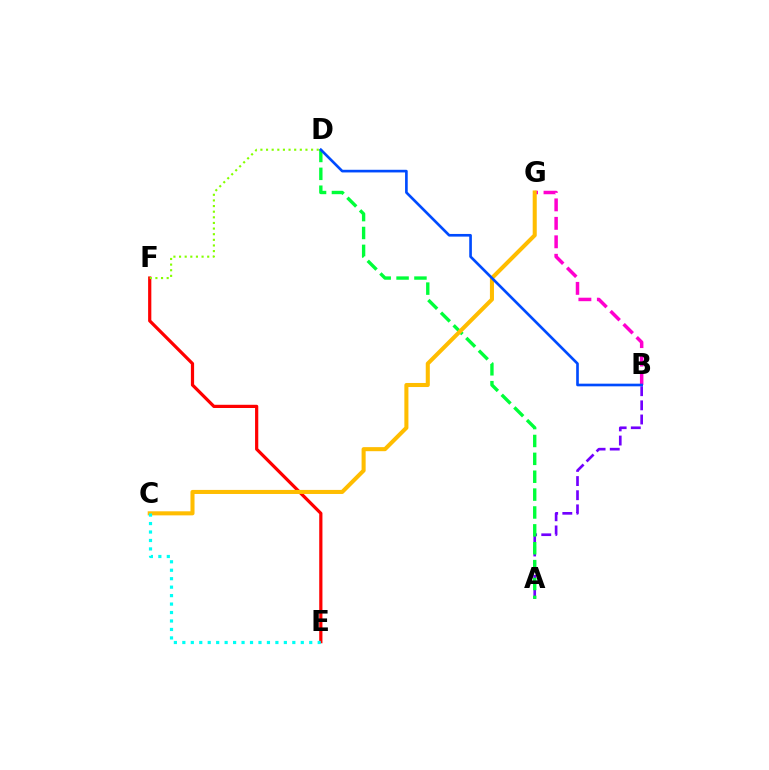{('A', 'B'): [{'color': '#7200ff', 'line_style': 'dashed', 'thickness': 1.92}], ('A', 'D'): [{'color': '#00ff39', 'line_style': 'dashed', 'thickness': 2.43}], ('B', 'G'): [{'color': '#ff00cf', 'line_style': 'dashed', 'thickness': 2.51}], ('E', 'F'): [{'color': '#ff0000', 'line_style': 'solid', 'thickness': 2.31}], ('C', 'G'): [{'color': '#ffbd00', 'line_style': 'solid', 'thickness': 2.92}], ('D', 'F'): [{'color': '#84ff00', 'line_style': 'dotted', 'thickness': 1.53}], ('C', 'E'): [{'color': '#00fff6', 'line_style': 'dotted', 'thickness': 2.3}], ('B', 'D'): [{'color': '#004bff', 'line_style': 'solid', 'thickness': 1.91}]}